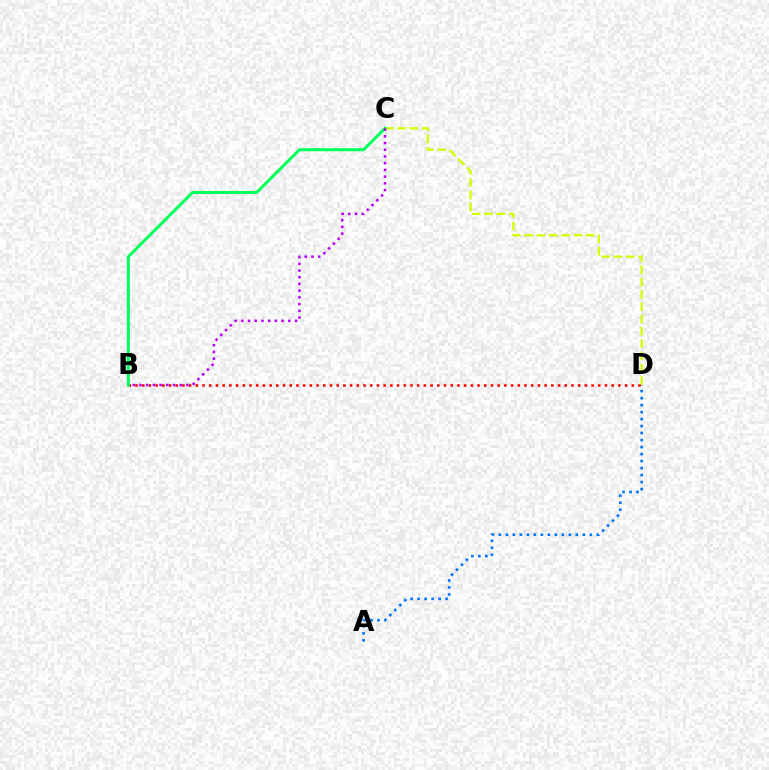{('C', 'D'): [{'color': '#d1ff00', 'line_style': 'dashed', 'thickness': 1.67}], ('B', 'D'): [{'color': '#ff0000', 'line_style': 'dotted', 'thickness': 1.82}], ('B', 'C'): [{'color': '#00ff5c', 'line_style': 'solid', 'thickness': 2.17}, {'color': '#b900ff', 'line_style': 'dotted', 'thickness': 1.82}], ('A', 'D'): [{'color': '#0074ff', 'line_style': 'dotted', 'thickness': 1.9}]}